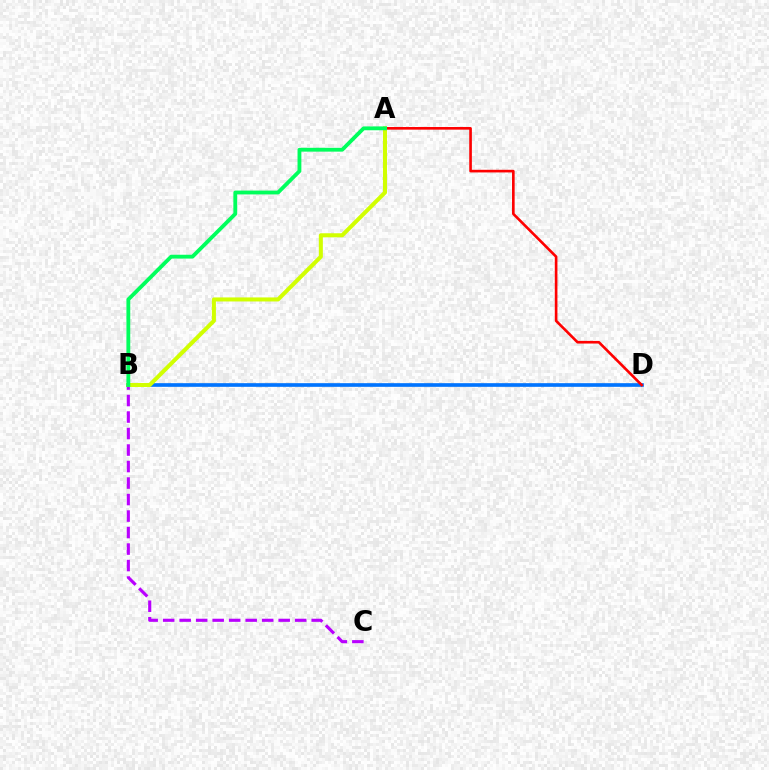{('B', 'D'): [{'color': '#0074ff', 'line_style': 'solid', 'thickness': 2.63}], ('A', 'D'): [{'color': '#ff0000', 'line_style': 'solid', 'thickness': 1.9}], ('B', 'C'): [{'color': '#b900ff', 'line_style': 'dashed', 'thickness': 2.24}], ('A', 'B'): [{'color': '#d1ff00', 'line_style': 'solid', 'thickness': 2.91}, {'color': '#00ff5c', 'line_style': 'solid', 'thickness': 2.76}]}